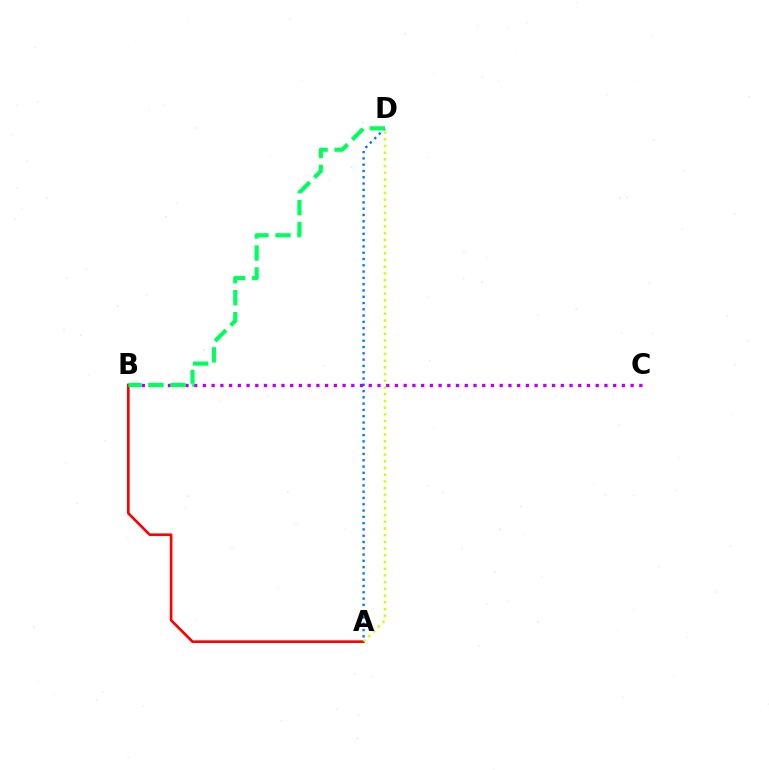{('A', 'B'): [{'color': '#ff0000', 'line_style': 'solid', 'thickness': 1.91}], ('A', 'D'): [{'color': '#d1ff00', 'line_style': 'dotted', 'thickness': 1.82}, {'color': '#0074ff', 'line_style': 'dotted', 'thickness': 1.71}], ('B', 'C'): [{'color': '#b900ff', 'line_style': 'dotted', 'thickness': 2.37}], ('B', 'D'): [{'color': '#00ff5c', 'line_style': 'dashed', 'thickness': 2.99}]}